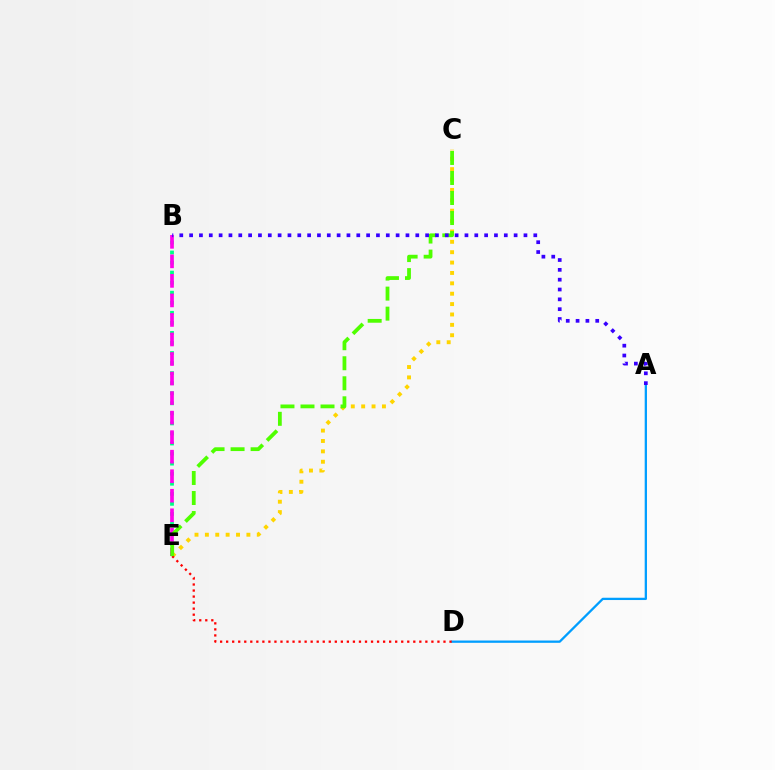{('B', 'E'): [{'color': '#00ff86', 'line_style': 'dotted', 'thickness': 2.73}, {'color': '#ff00ed', 'line_style': 'dashed', 'thickness': 2.65}], ('C', 'E'): [{'color': '#ffd500', 'line_style': 'dotted', 'thickness': 2.82}, {'color': '#4fff00', 'line_style': 'dashed', 'thickness': 2.72}], ('A', 'D'): [{'color': '#009eff', 'line_style': 'solid', 'thickness': 1.65}], ('D', 'E'): [{'color': '#ff0000', 'line_style': 'dotted', 'thickness': 1.64}], ('A', 'B'): [{'color': '#3700ff', 'line_style': 'dotted', 'thickness': 2.67}]}